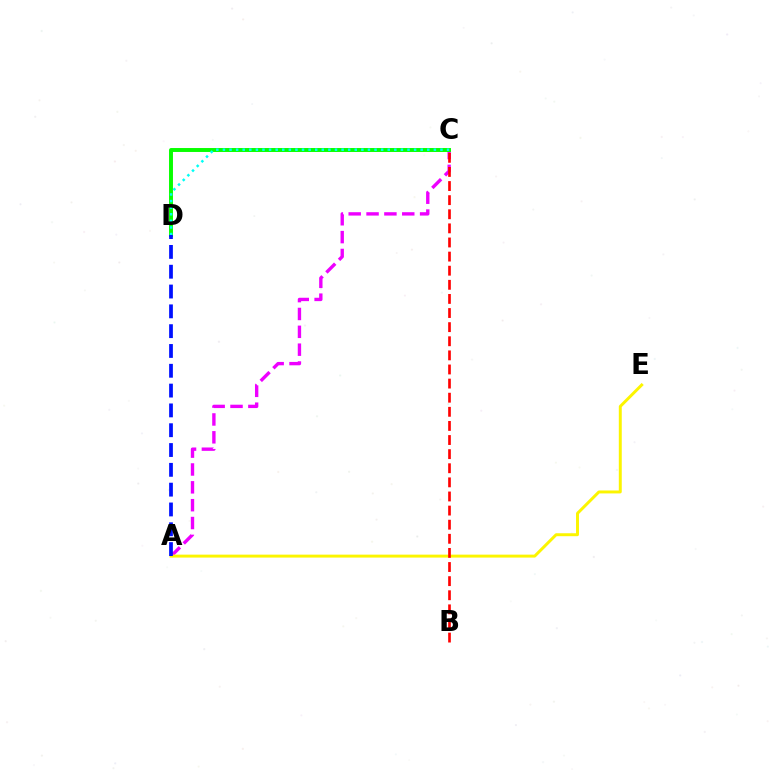{('A', 'C'): [{'color': '#ee00ff', 'line_style': 'dashed', 'thickness': 2.43}], ('C', 'D'): [{'color': '#08ff00', 'line_style': 'solid', 'thickness': 2.84}, {'color': '#00fff6', 'line_style': 'dotted', 'thickness': 1.79}], ('A', 'E'): [{'color': '#fcf500', 'line_style': 'solid', 'thickness': 2.13}], ('A', 'D'): [{'color': '#0010ff', 'line_style': 'dashed', 'thickness': 2.69}], ('B', 'C'): [{'color': '#ff0000', 'line_style': 'dashed', 'thickness': 1.92}]}